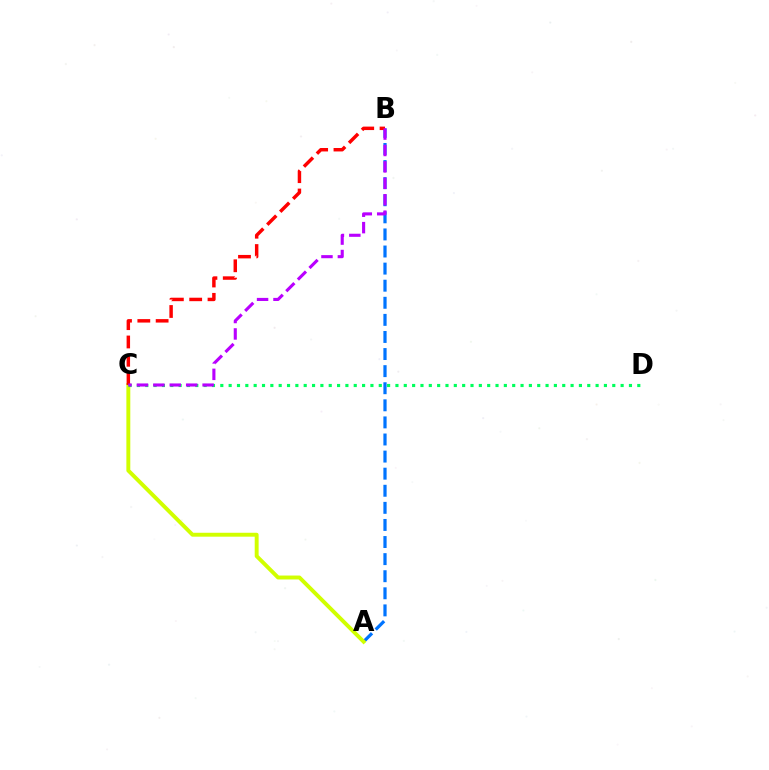{('A', 'B'): [{'color': '#0074ff', 'line_style': 'dashed', 'thickness': 2.32}], ('A', 'C'): [{'color': '#d1ff00', 'line_style': 'solid', 'thickness': 2.82}], ('B', 'C'): [{'color': '#ff0000', 'line_style': 'dashed', 'thickness': 2.49}, {'color': '#b900ff', 'line_style': 'dashed', 'thickness': 2.23}], ('C', 'D'): [{'color': '#00ff5c', 'line_style': 'dotted', 'thickness': 2.27}]}